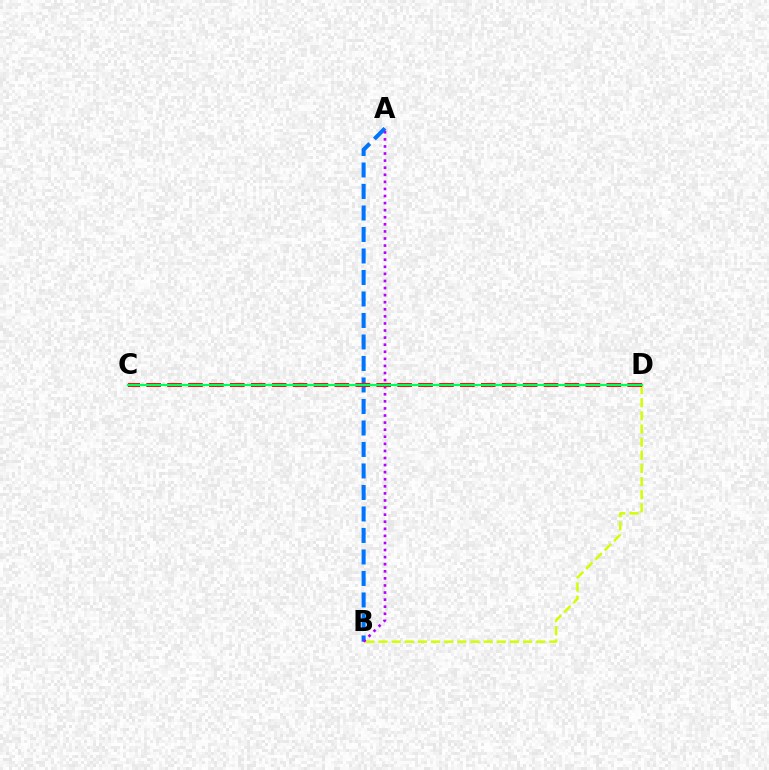{('A', 'B'): [{'color': '#0074ff', 'line_style': 'dashed', 'thickness': 2.92}, {'color': '#b900ff', 'line_style': 'dotted', 'thickness': 1.92}], ('B', 'D'): [{'color': '#d1ff00', 'line_style': 'dashed', 'thickness': 1.79}], ('C', 'D'): [{'color': '#ff0000', 'line_style': 'dashed', 'thickness': 2.84}, {'color': '#00ff5c', 'line_style': 'solid', 'thickness': 1.57}]}